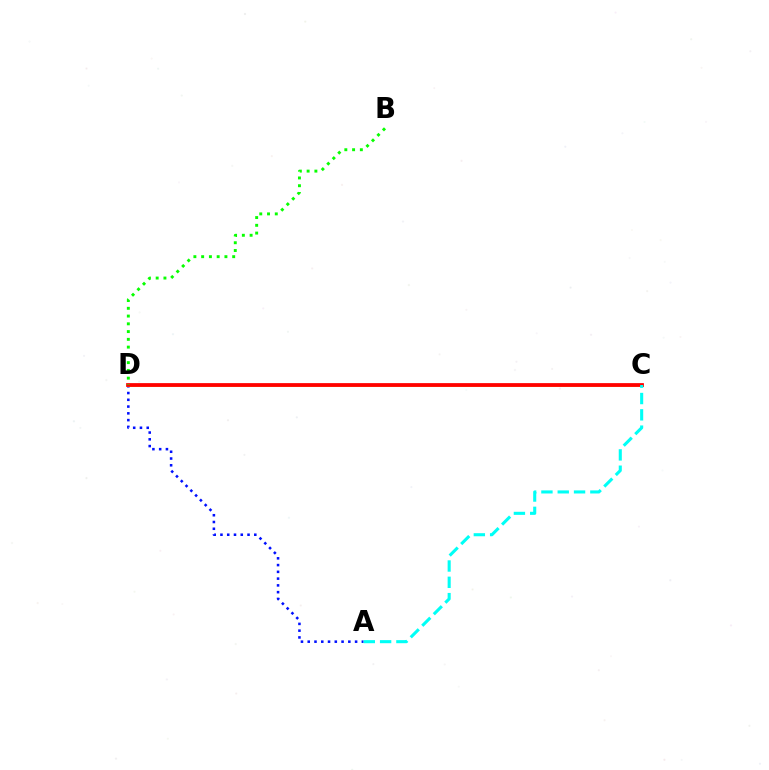{('A', 'D'): [{'color': '#0010ff', 'line_style': 'dotted', 'thickness': 1.84}], ('C', 'D'): [{'color': '#ee00ff', 'line_style': 'solid', 'thickness': 2.14}, {'color': '#fcf500', 'line_style': 'solid', 'thickness': 1.92}, {'color': '#ff0000', 'line_style': 'solid', 'thickness': 2.7}], ('A', 'C'): [{'color': '#00fff6', 'line_style': 'dashed', 'thickness': 2.22}], ('B', 'D'): [{'color': '#08ff00', 'line_style': 'dotted', 'thickness': 2.11}]}